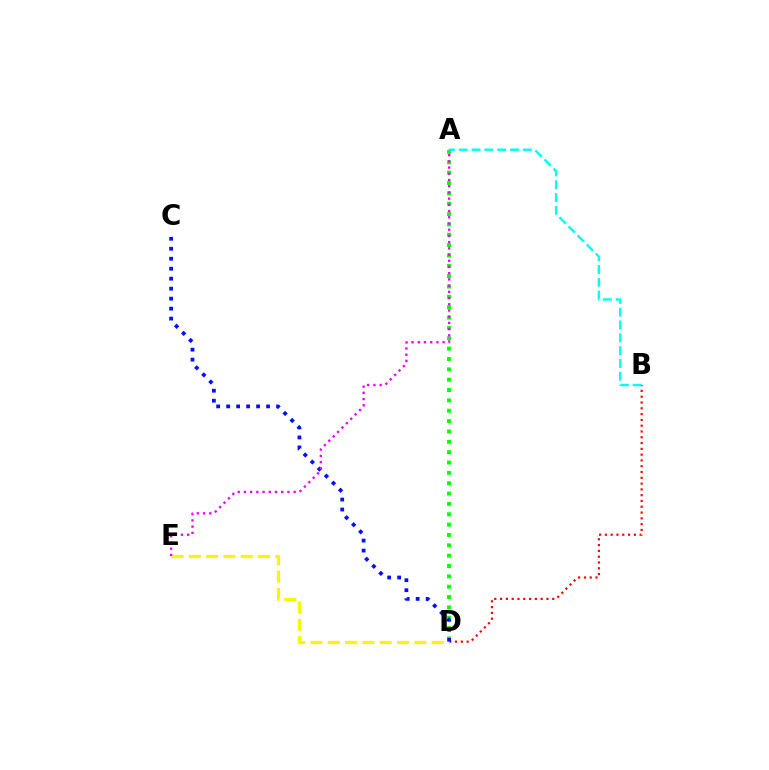{('B', 'D'): [{'color': '#ff0000', 'line_style': 'dotted', 'thickness': 1.57}], ('A', 'D'): [{'color': '#08ff00', 'line_style': 'dotted', 'thickness': 2.81}], ('D', 'E'): [{'color': '#fcf500', 'line_style': 'dashed', 'thickness': 2.35}], ('A', 'B'): [{'color': '#00fff6', 'line_style': 'dashed', 'thickness': 1.74}], ('C', 'D'): [{'color': '#0010ff', 'line_style': 'dotted', 'thickness': 2.71}], ('A', 'E'): [{'color': '#ee00ff', 'line_style': 'dotted', 'thickness': 1.69}]}